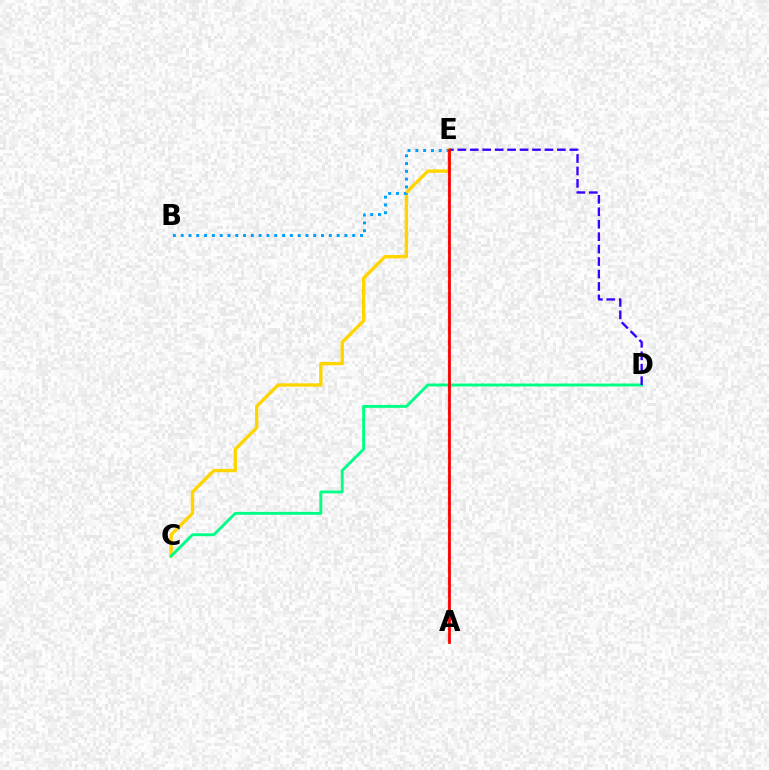{('C', 'E'): [{'color': '#ffd500', 'line_style': 'solid', 'thickness': 2.42}], ('C', 'D'): [{'color': '#00ff86', 'line_style': 'solid', 'thickness': 2.08}], ('D', 'E'): [{'color': '#3700ff', 'line_style': 'dashed', 'thickness': 1.69}], ('A', 'E'): [{'color': '#ff00ed', 'line_style': 'dashed', 'thickness': 1.55}, {'color': '#4fff00', 'line_style': 'dotted', 'thickness': 1.71}, {'color': '#ff0000', 'line_style': 'solid', 'thickness': 1.98}], ('B', 'E'): [{'color': '#009eff', 'line_style': 'dotted', 'thickness': 2.12}]}